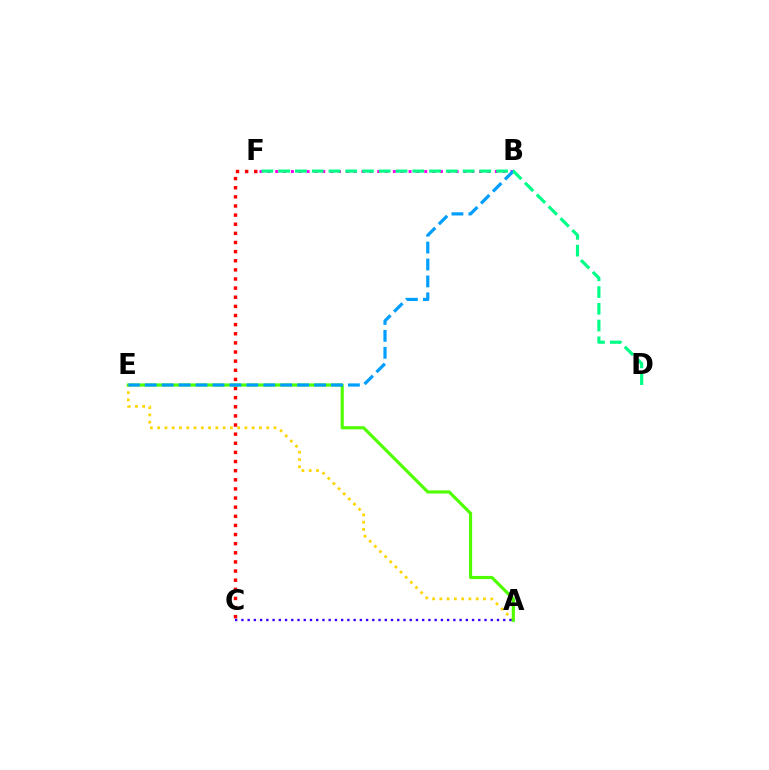{('B', 'F'): [{'color': '#ff00ed', 'line_style': 'dotted', 'thickness': 2.13}], ('C', 'F'): [{'color': '#ff0000', 'line_style': 'dotted', 'thickness': 2.48}], ('A', 'E'): [{'color': '#ffd500', 'line_style': 'dotted', 'thickness': 1.98}, {'color': '#4fff00', 'line_style': 'solid', 'thickness': 2.26}], ('B', 'E'): [{'color': '#009eff', 'line_style': 'dashed', 'thickness': 2.3}], ('D', 'F'): [{'color': '#00ff86', 'line_style': 'dashed', 'thickness': 2.28}], ('A', 'C'): [{'color': '#3700ff', 'line_style': 'dotted', 'thickness': 1.69}]}